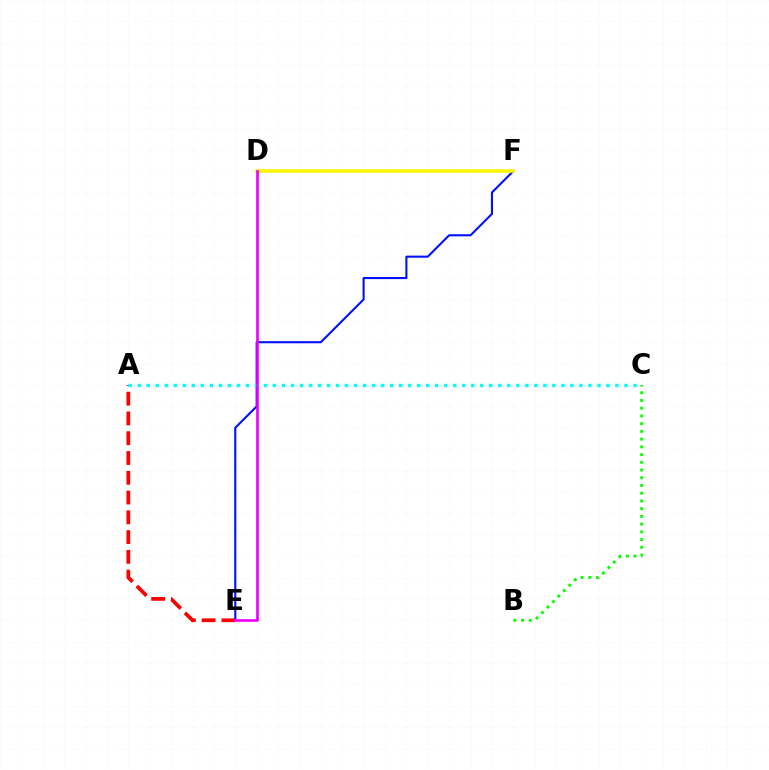{('A', 'E'): [{'color': '#ff0000', 'line_style': 'dashed', 'thickness': 2.69}], ('B', 'C'): [{'color': '#08ff00', 'line_style': 'dotted', 'thickness': 2.1}], ('E', 'F'): [{'color': '#0010ff', 'line_style': 'solid', 'thickness': 1.51}], ('D', 'F'): [{'color': '#fcf500', 'line_style': 'solid', 'thickness': 2.56}], ('A', 'C'): [{'color': '#00fff6', 'line_style': 'dotted', 'thickness': 2.45}], ('D', 'E'): [{'color': '#ee00ff', 'line_style': 'solid', 'thickness': 1.92}]}